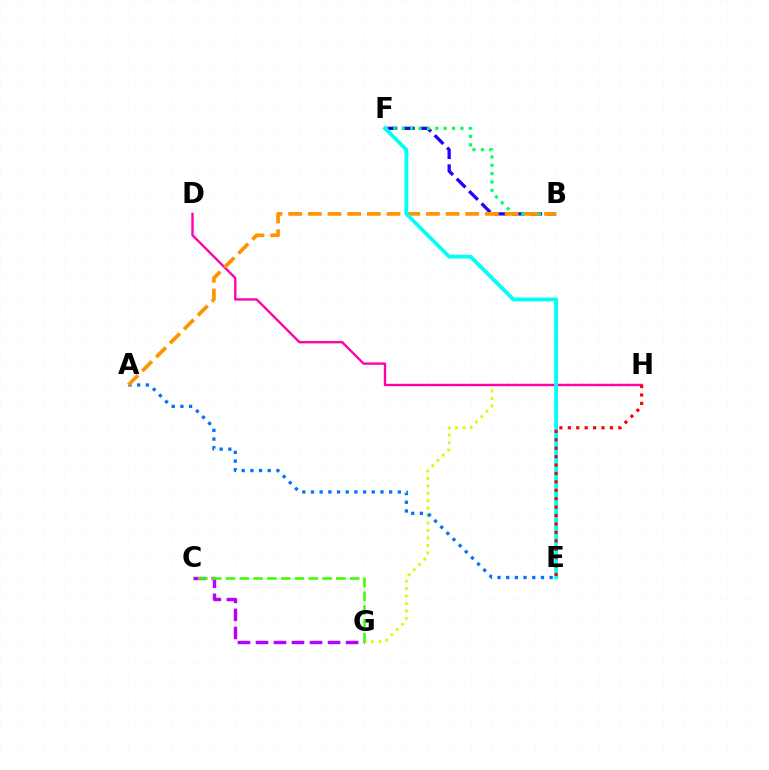{('B', 'F'): [{'color': '#2500ff', 'line_style': 'dashed', 'thickness': 2.38}, {'color': '#00ff5c', 'line_style': 'dotted', 'thickness': 2.27}], ('G', 'H'): [{'color': '#d1ff00', 'line_style': 'dotted', 'thickness': 2.02}], ('D', 'H'): [{'color': '#ff00ac', 'line_style': 'solid', 'thickness': 1.7}], ('A', 'E'): [{'color': '#0074ff', 'line_style': 'dotted', 'thickness': 2.36}], ('A', 'B'): [{'color': '#ff9400', 'line_style': 'dashed', 'thickness': 2.67}], ('E', 'F'): [{'color': '#00fff6', 'line_style': 'solid', 'thickness': 2.74}], ('C', 'G'): [{'color': '#b900ff', 'line_style': 'dashed', 'thickness': 2.45}, {'color': '#3dff00', 'line_style': 'dashed', 'thickness': 1.87}], ('E', 'H'): [{'color': '#ff0000', 'line_style': 'dotted', 'thickness': 2.29}]}